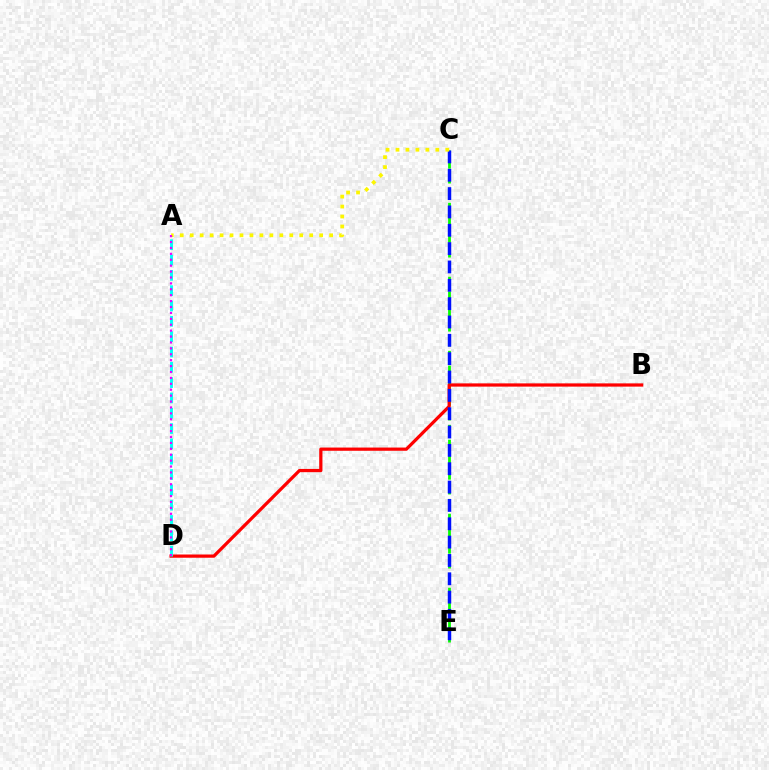{('C', 'E'): [{'color': '#08ff00', 'line_style': 'dashed', 'thickness': 2.01}, {'color': '#0010ff', 'line_style': 'dashed', 'thickness': 2.49}], ('B', 'D'): [{'color': '#ff0000', 'line_style': 'solid', 'thickness': 2.33}], ('A', 'D'): [{'color': '#00fff6', 'line_style': 'dashed', 'thickness': 2.08}, {'color': '#ee00ff', 'line_style': 'dotted', 'thickness': 1.61}], ('A', 'C'): [{'color': '#fcf500', 'line_style': 'dotted', 'thickness': 2.71}]}